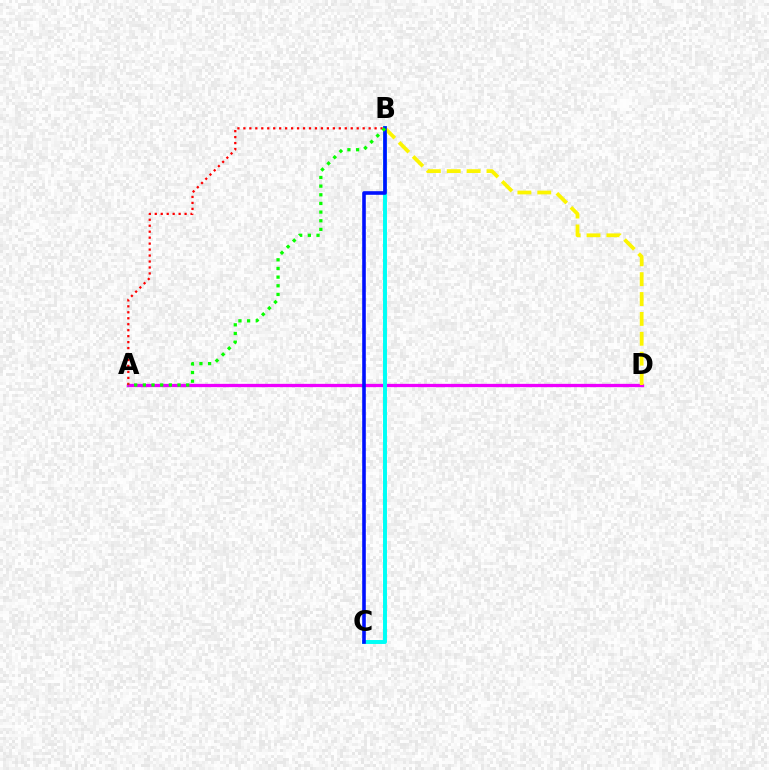{('A', 'D'): [{'color': '#ee00ff', 'line_style': 'solid', 'thickness': 2.37}], ('B', 'C'): [{'color': '#00fff6', 'line_style': 'solid', 'thickness': 2.84}, {'color': '#0010ff', 'line_style': 'solid', 'thickness': 2.59}], ('A', 'B'): [{'color': '#ff0000', 'line_style': 'dotted', 'thickness': 1.62}, {'color': '#08ff00', 'line_style': 'dotted', 'thickness': 2.35}], ('B', 'D'): [{'color': '#fcf500', 'line_style': 'dashed', 'thickness': 2.7}]}